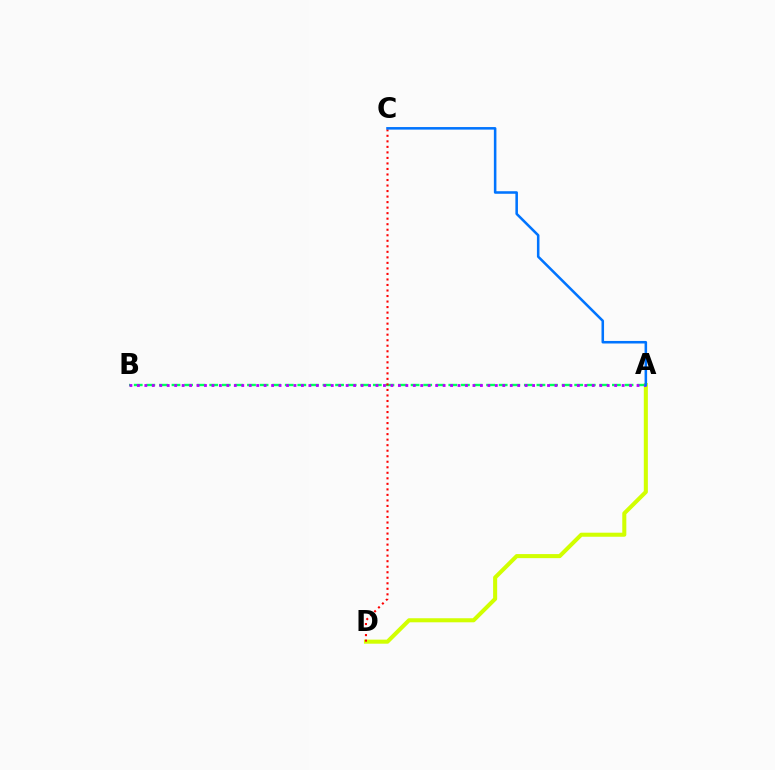{('A', 'D'): [{'color': '#d1ff00', 'line_style': 'solid', 'thickness': 2.92}], ('A', 'B'): [{'color': '#00ff5c', 'line_style': 'dashed', 'thickness': 1.71}, {'color': '#b900ff', 'line_style': 'dotted', 'thickness': 2.03}], ('C', 'D'): [{'color': '#ff0000', 'line_style': 'dotted', 'thickness': 1.5}], ('A', 'C'): [{'color': '#0074ff', 'line_style': 'solid', 'thickness': 1.83}]}